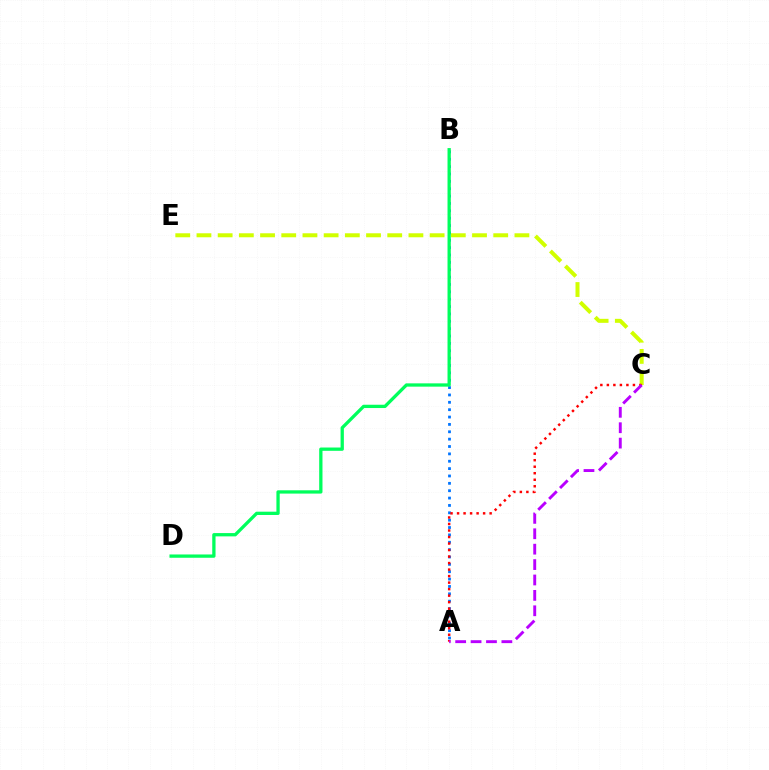{('A', 'B'): [{'color': '#0074ff', 'line_style': 'dotted', 'thickness': 2.0}], ('C', 'E'): [{'color': '#d1ff00', 'line_style': 'dashed', 'thickness': 2.88}], ('A', 'C'): [{'color': '#ff0000', 'line_style': 'dotted', 'thickness': 1.77}, {'color': '#b900ff', 'line_style': 'dashed', 'thickness': 2.09}], ('B', 'D'): [{'color': '#00ff5c', 'line_style': 'solid', 'thickness': 2.37}]}